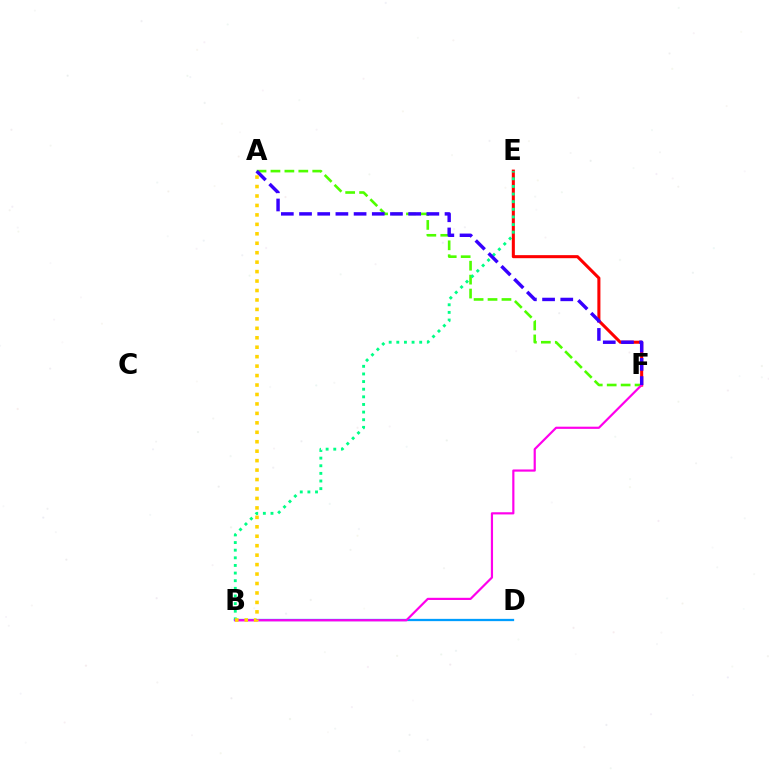{('A', 'F'): [{'color': '#4fff00', 'line_style': 'dashed', 'thickness': 1.89}, {'color': '#3700ff', 'line_style': 'dashed', 'thickness': 2.47}], ('E', 'F'): [{'color': '#ff0000', 'line_style': 'solid', 'thickness': 2.2}], ('B', 'D'): [{'color': '#009eff', 'line_style': 'solid', 'thickness': 1.64}], ('B', 'E'): [{'color': '#00ff86', 'line_style': 'dotted', 'thickness': 2.07}], ('B', 'F'): [{'color': '#ff00ed', 'line_style': 'solid', 'thickness': 1.57}], ('A', 'B'): [{'color': '#ffd500', 'line_style': 'dotted', 'thickness': 2.57}]}